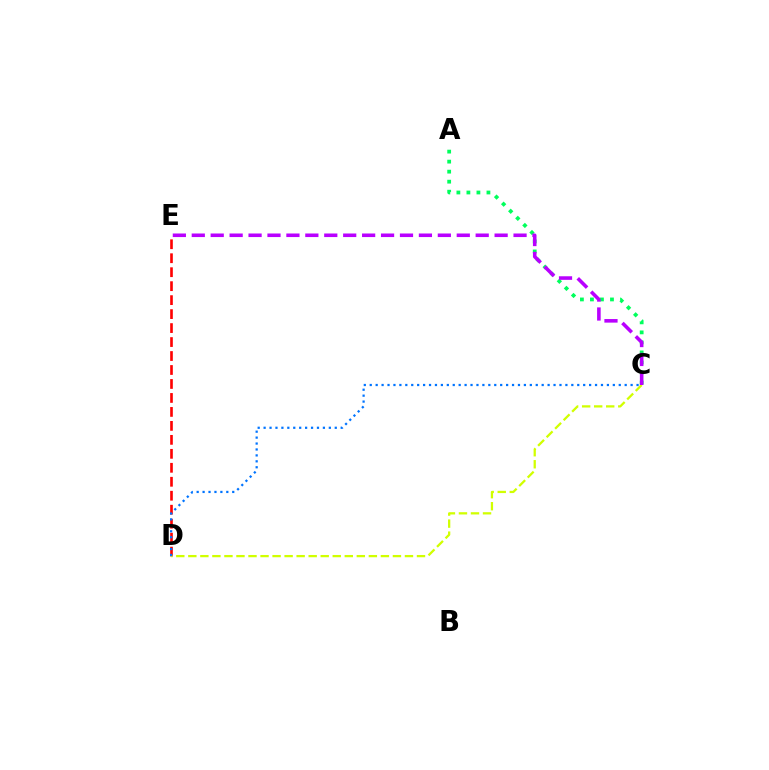{('D', 'E'): [{'color': '#ff0000', 'line_style': 'dashed', 'thickness': 1.9}], ('A', 'C'): [{'color': '#00ff5c', 'line_style': 'dotted', 'thickness': 2.72}], ('C', 'D'): [{'color': '#d1ff00', 'line_style': 'dashed', 'thickness': 1.63}, {'color': '#0074ff', 'line_style': 'dotted', 'thickness': 1.61}], ('C', 'E'): [{'color': '#b900ff', 'line_style': 'dashed', 'thickness': 2.57}]}